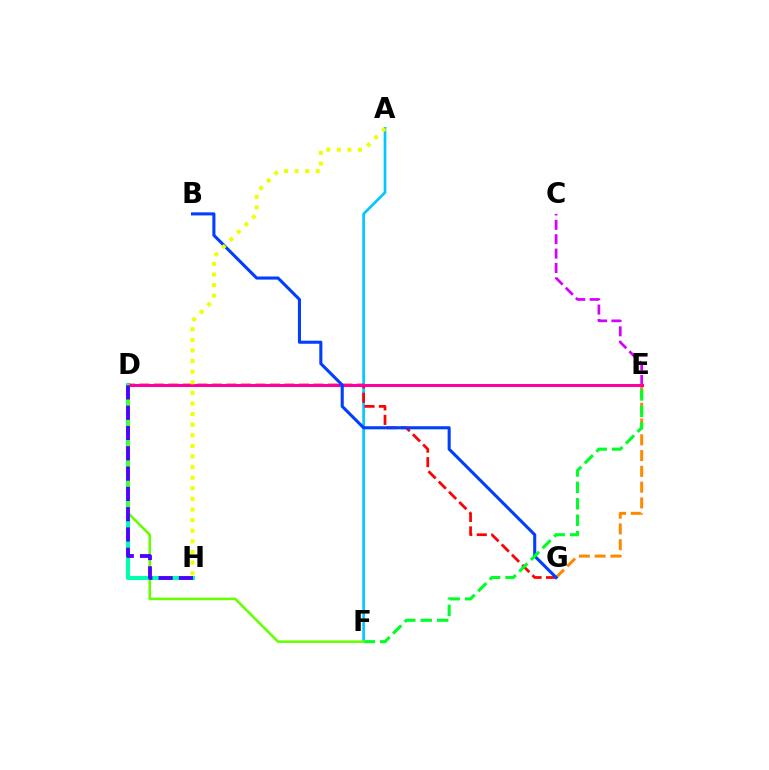{('A', 'F'): [{'color': '#00c7ff', 'line_style': 'solid', 'thickness': 1.92}], ('D', 'H'): [{'color': '#00ffaf', 'line_style': 'solid', 'thickness': 2.95}, {'color': '#4f00ff', 'line_style': 'dashed', 'thickness': 2.76}], ('D', 'G'): [{'color': '#ff0000', 'line_style': 'dashed', 'thickness': 1.97}], ('E', 'G'): [{'color': '#ff8800', 'line_style': 'dashed', 'thickness': 2.14}], ('C', 'E'): [{'color': '#d600ff', 'line_style': 'dashed', 'thickness': 1.95}], ('D', 'E'): [{'color': '#ff00a0', 'line_style': 'solid', 'thickness': 2.17}], ('B', 'G'): [{'color': '#003fff', 'line_style': 'solid', 'thickness': 2.21}], ('E', 'F'): [{'color': '#00ff27', 'line_style': 'dashed', 'thickness': 2.23}], ('D', 'F'): [{'color': '#66ff00', 'line_style': 'solid', 'thickness': 1.85}], ('A', 'H'): [{'color': '#eeff00', 'line_style': 'dotted', 'thickness': 2.88}]}